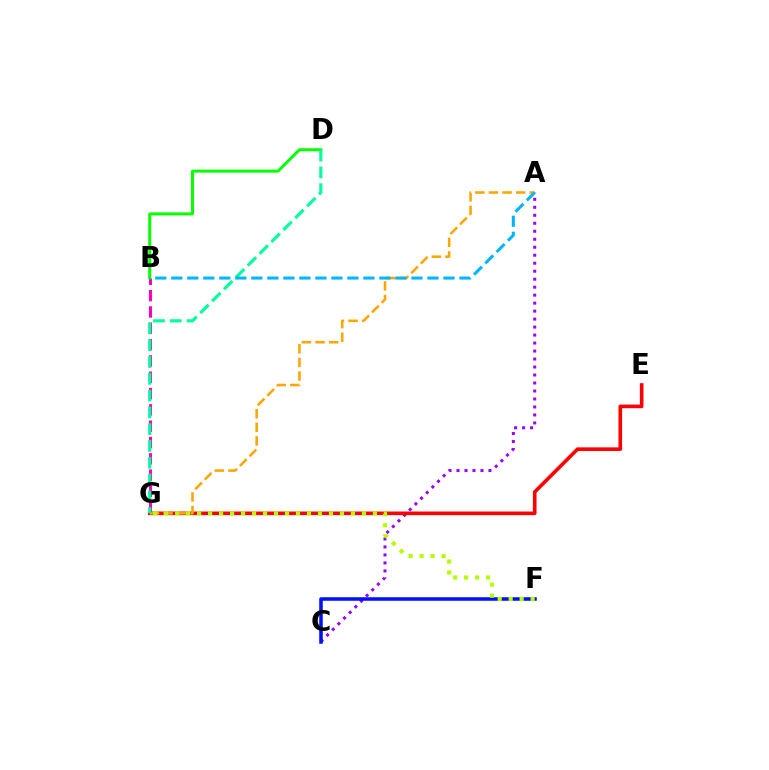{('A', 'C'): [{'color': '#9b00ff', 'line_style': 'dotted', 'thickness': 2.17}], ('C', 'F'): [{'color': '#0010ff', 'line_style': 'solid', 'thickness': 2.55}], ('B', 'G'): [{'color': '#ff00bd', 'line_style': 'dashed', 'thickness': 2.22}], ('E', 'G'): [{'color': '#ff0000', 'line_style': 'solid', 'thickness': 2.6}], ('A', 'G'): [{'color': '#ffa500', 'line_style': 'dashed', 'thickness': 1.85}], ('F', 'G'): [{'color': '#b3ff00', 'line_style': 'dotted', 'thickness': 2.99}], ('B', 'D'): [{'color': '#08ff00', 'line_style': 'solid', 'thickness': 2.15}], ('D', 'G'): [{'color': '#00ff9d', 'line_style': 'dashed', 'thickness': 2.28}], ('A', 'B'): [{'color': '#00b5ff', 'line_style': 'dashed', 'thickness': 2.18}]}